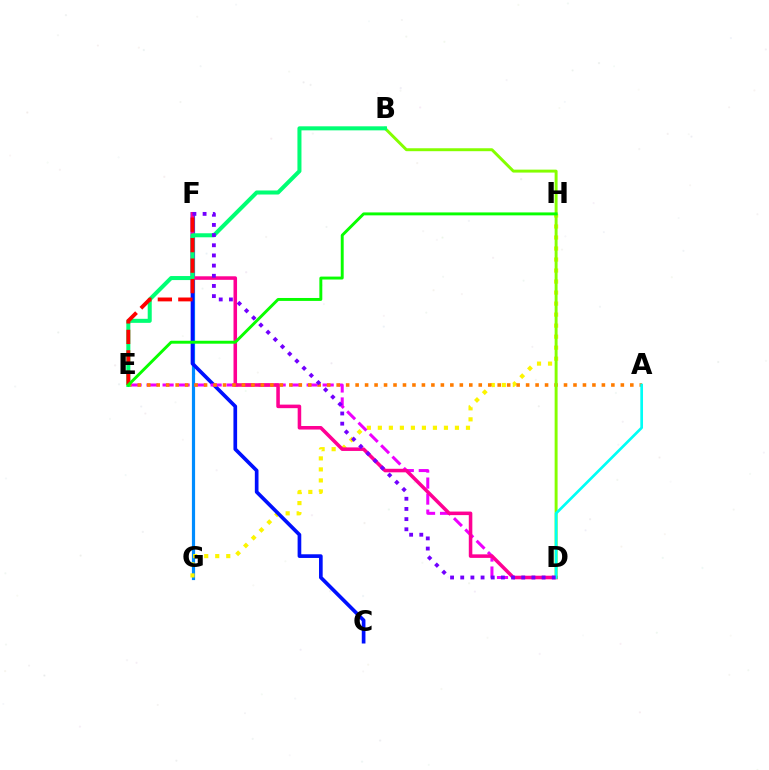{('F', 'G'): [{'color': '#008cff', 'line_style': 'solid', 'thickness': 2.3}], ('G', 'H'): [{'color': '#fcf500', 'line_style': 'dotted', 'thickness': 2.99}], ('C', 'F'): [{'color': '#0010ff', 'line_style': 'solid', 'thickness': 2.65}], ('D', 'E'): [{'color': '#ee00ff', 'line_style': 'dashed', 'thickness': 2.17}], ('D', 'F'): [{'color': '#ff0094', 'line_style': 'solid', 'thickness': 2.55}, {'color': '#7200ff', 'line_style': 'dotted', 'thickness': 2.76}], ('A', 'E'): [{'color': '#ff7c00', 'line_style': 'dotted', 'thickness': 2.57}], ('B', 'D'): [{'color': '#84ff00', 'line_style': 'solid', 'thickness': 2.12}], ('B', 'E'): [{'color': '#00ff74', 'line_style': 'solid', 'thickness': 2.9}], ('A', 'D'): [{'color': '#00fff6', 'line_style': 'solid', 'thickness': 1.94}], ('E', 'F'): [{'color': '#ff0000', 'line_style': 'dashed', 'thickness': 2.78}], ('E', 'H'): [{'color': '#08ff00', 'line_style': 'solid', 'thickness': 2.11}]}